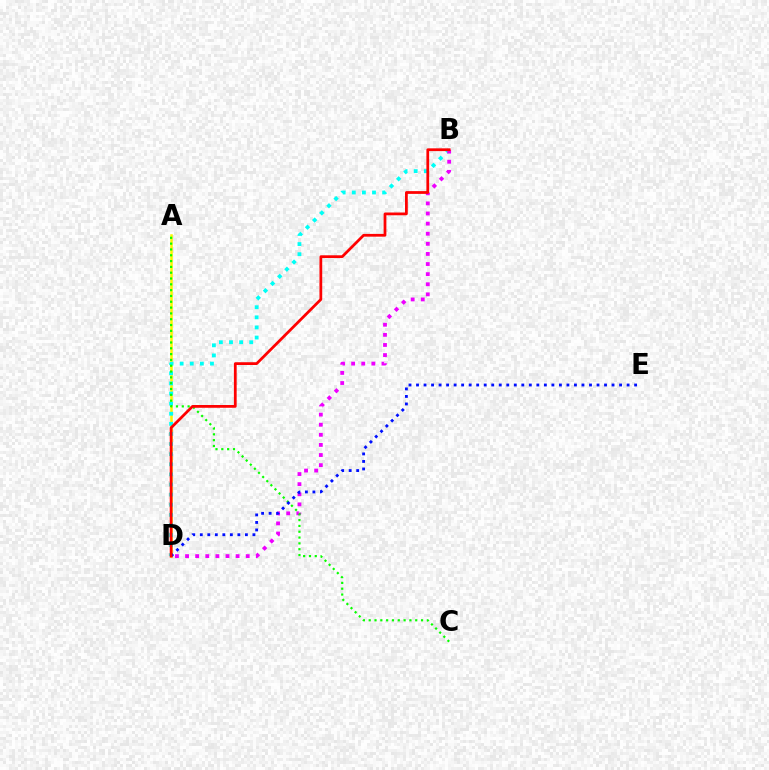{('A', 'D'): [{'color': '#fcf500', 'line_style': 'solid', 'thickness': 1.82}], ('B', 'D'): [{'color': '#00fff6', 'line_style': 'dotted', 'thickness': 2.75}, {'color': '#ee00ff', 'line_style': 'dotted', 'thickness': 2.75}, {'color': '#ff0000', 'line_style': 'solid', 'thickness': 1.99}], ('A', 'C'): [{'color': '#08ff00', 'line_style': 'dotted', 'thickness': 1.58}], ('D', 'E'): [{'color': '#0010ff', 'line_style': 'dotted', 'thickness': 2.04}]}